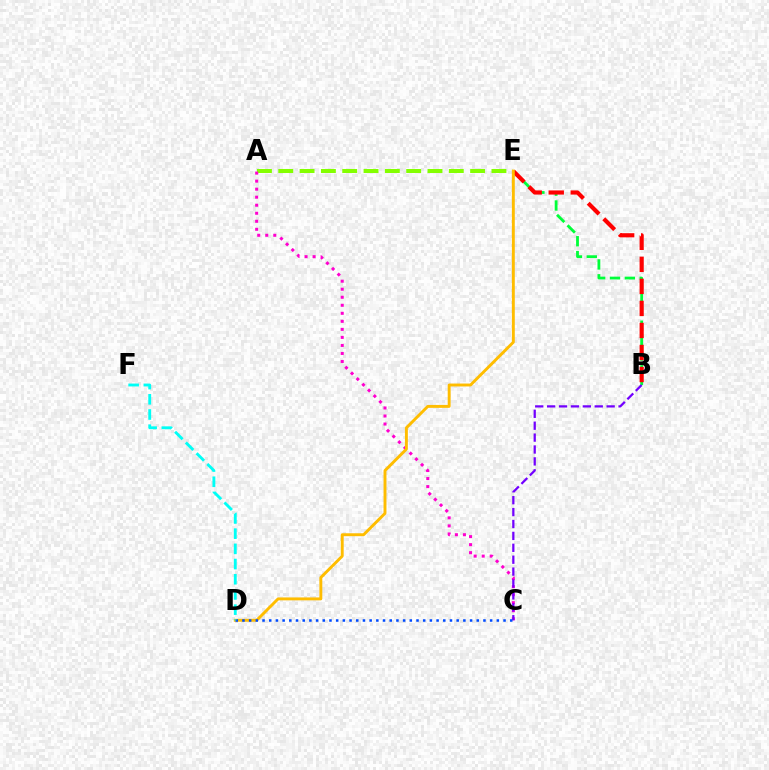{('B', 'E'): [{'color': '#00ff39', 'line_style': 'dashed', 'thickness': 2.02}, {'color': '#ff0000', 'line_style': 'dashed', 'thickness': 2.99}], ('A', 'E'): [{'color': '#84ff00', 'line_style': 'dashed', 'thickness': 2.9}], ('A', 'C'): [{'color': '#ff00cf', 'line_style': 'dotted', 'thickness': 2.18}], ('B', 'C'): [{'color': '#7200ff', 'line_style': 'dashed', 'thickness': 1.62}], ('D', 'E'): [{'color': '#ffbd00', 'line_style': 'solid', 'thickness': 2.1}], ('C', 'D'): [{'color': '#004bff', 'line_style': 'dotted', 'thickness': 1.82}], ('D', 'F'): [{'color': '#00fff6', 'line_style': 'dashed', 'thickness': 2.06}]}